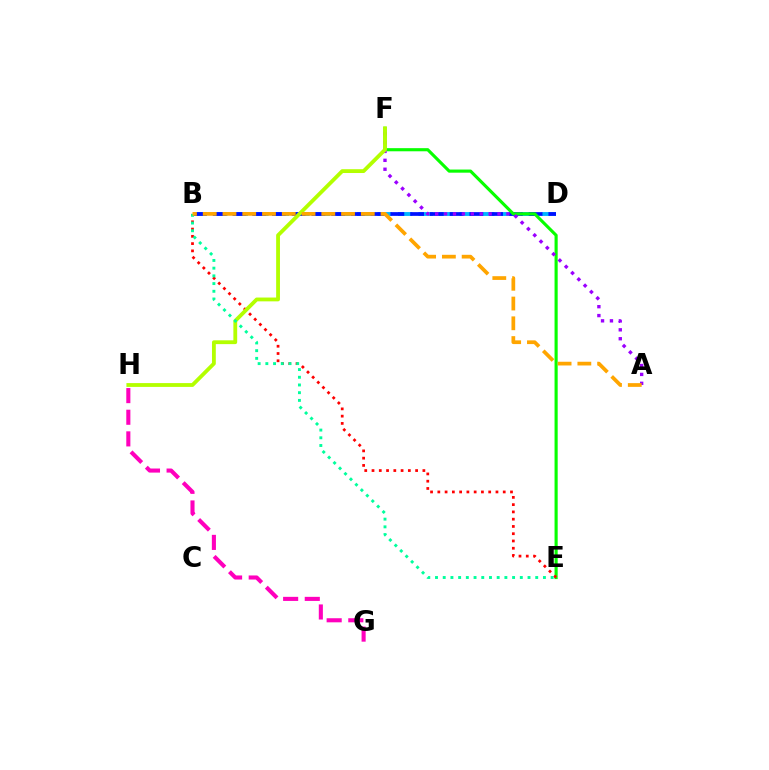{('B', 'D'): [{'color': '#00b5ff', 'line_style': 'dashed', 'thickness': 2.79}, {'color': '#0010ff', 'line_style': 'dashed', 'thickness': 2.68}], ('E', 'F'): [{'color': '#08ff00', 'line_style': 'solid', 'thickness': 2.25}], ('B', 'E'): [{'color': '#ff0000', 'line_style': 'dotted', 'thickness': 1.97}, {'color': '#00ff9d', 'line_style': 'dotted', 'thickness': 2.09}], ('A', 'F'): [{'color': '#9b00ff', 'line_style': 'dotted', 'thickness': 2.42}], ('F', 'H'): [{'color': '#b3ff00', 'line_style': 'solid', 'thickness': 2.74}], ('A', 'B'): [{'color': '#ffa500', 'line_style': 'dashed', 'thickness': 2.68}], ('G', 'H'): [{'color': '#ff00bd', 'line_style': 'dashed', 'thickness': 2.94}]}